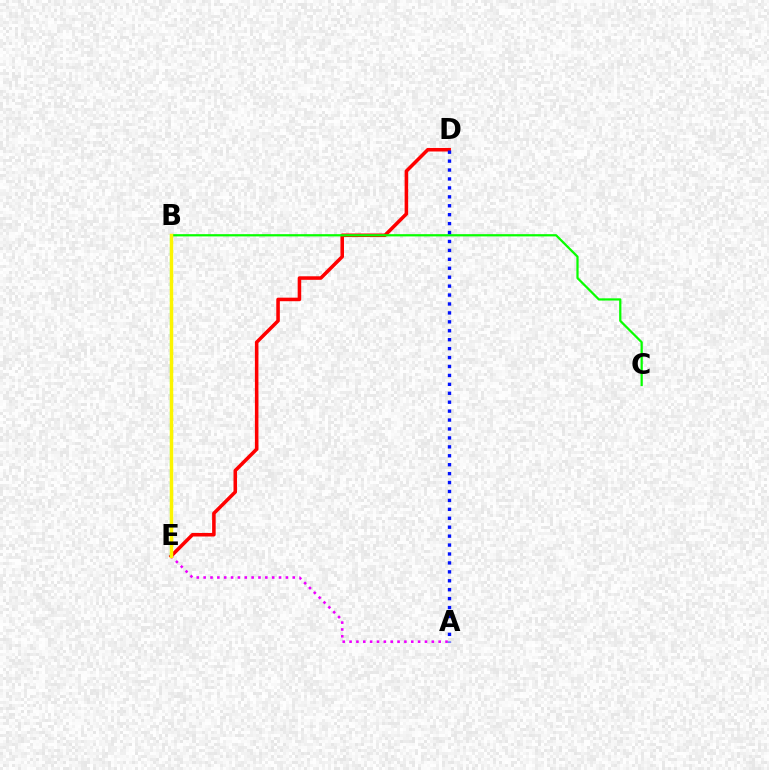{('D', 'E'): [{'color': '#ff0000', 'line_style': 'solid', 'thickness': 2.55}], ('A', 'E'): [{'color': '#ee00ff', 'line_style': 'dotted', 'thickness': 1.86}], ('B', 'E'): [{'color': '#00fff6', 'line_style': 'dashed', 'thickness': 1.6}, {'color': '#fcf500', 'line_style': 'solid', 'thickness': 2.49}], ('B', 'C'): [{'color': '#08ff00', 'line_style': 'solid', 'thickness': 1.62}], ('A', 'D'): [{'color': '#0010ff', 'line_style': 'dotted', 'thickness': 2.43}]}